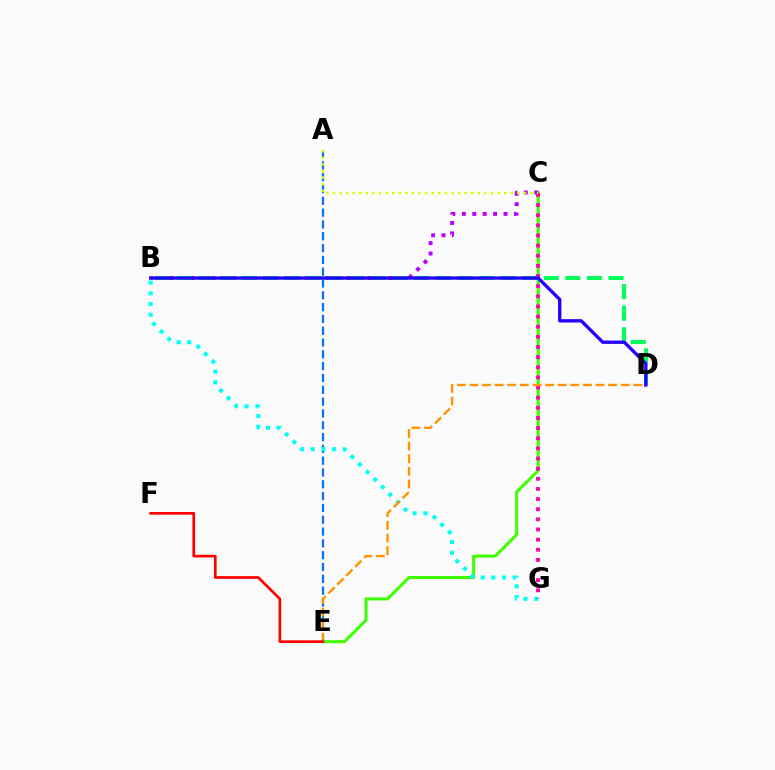{('A', 'E'): [{'color': '#0074ff', 'line_style': 'dashed', 'thickness': 1.6}], ('C', 'E'): [{'color': '#3dff00', 'line_style': 'solid', 'thickness': 2.19}], ('B', 'C'): [{'color': '#b900ff', 'line_style': 'dotted', 'thickness': 2.83}], ('B', 'G'): [{'color': '#00fff6', 'line_style': 'dotted', 'thickness': 2.91}], ('C', 'G'): [{'color': '#ff00ac', 'line_style': 'dotted', 'thickness': 2.75}], ('B', 'D'): [{'color': '#00ff5c', 'line_style': 'dashed', 'thickness': 2.93}, {'color': '#2500ff', 'line_style': 'solid', 'thickness': 2.4}], ('A', 'C'): [{'color': '#d1ff00', 'line_style': 'dotted', 'thickness': 1.79}], ('D', 'E'): [{'color': '#ff9400', 'line_style': 'dashed', 'thickness': 1.71}], ('E', 'F'): [{'color': '#ff0000', 'line_style': 'solid', 'thickness': 1.93}]}